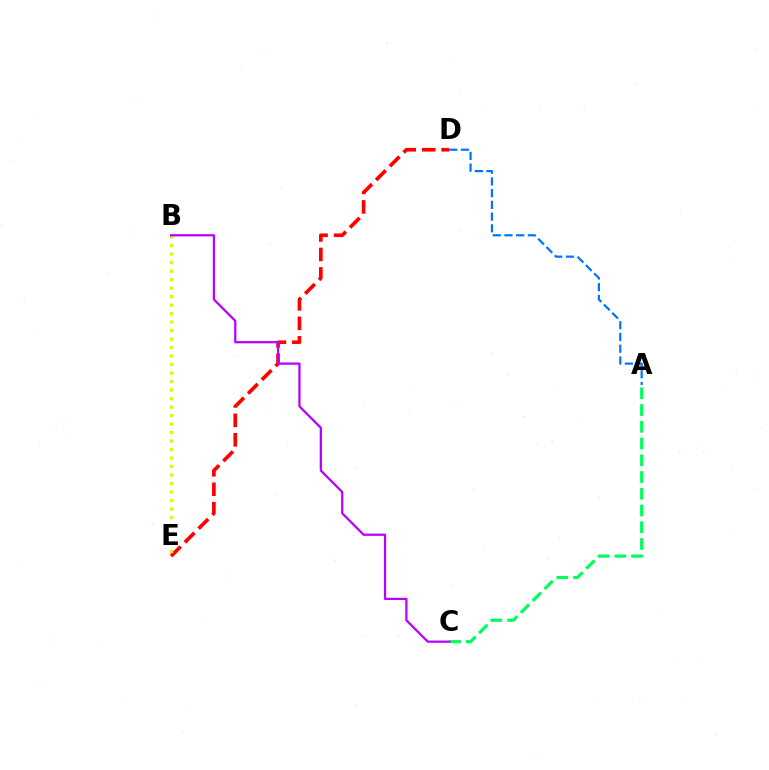{('A', 'C'): [{'color': '#00ff5c', 'line_style': 'dashed', 'thickness': 2.27}], ('D', 'E'): [{'color': '#ff0000', 'line_style': 'dashed', 'thickness': 2.64}], ('B', 'E'): [{'color': '#d1ff00', 'line_style': 'dotted', 'thickness': 2.31}], ('B', 'C'): [{'color': '#b900ff', 'line_style': 'solid', 'thickness': 1.63}], ('A', 'D'): [{'color': '#0074ff', 'line_style': 'dashed', 'thickness': 1.59}]}